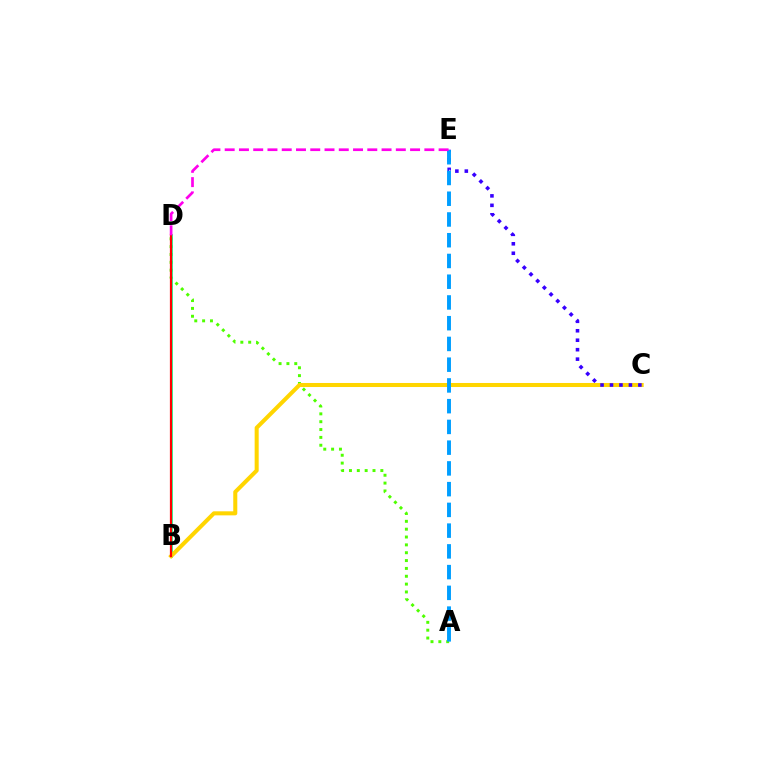{('A', 'D'): [{'color': '#4fff00', 'line_style': 'dotted', 'thickness': 2.13}], ('B', 'D'): [{'color': '#00ff86', 'line_style': 'solid', 'thickness': 1.88}, {'color': '#ff0000', 'line_style': 'solid', 'thickness': 1.6}], ('B', 'C'): [{'color': '#ffd500', 'line_style': 'solid', 'thickness': 2.91}], ('C', 'E'): [{'color': '#3700ff', 'line_style': 'dotted', 'thickness': 2.57}], ('A', 'E'): [{'color': '#009eff', 'line_style': 'dashed', 'thickness': 2.82}], ('D', 'E'): [{'color': '#ff00ed', 'line_style': 'dashed', 'thickness': 1.94}]}